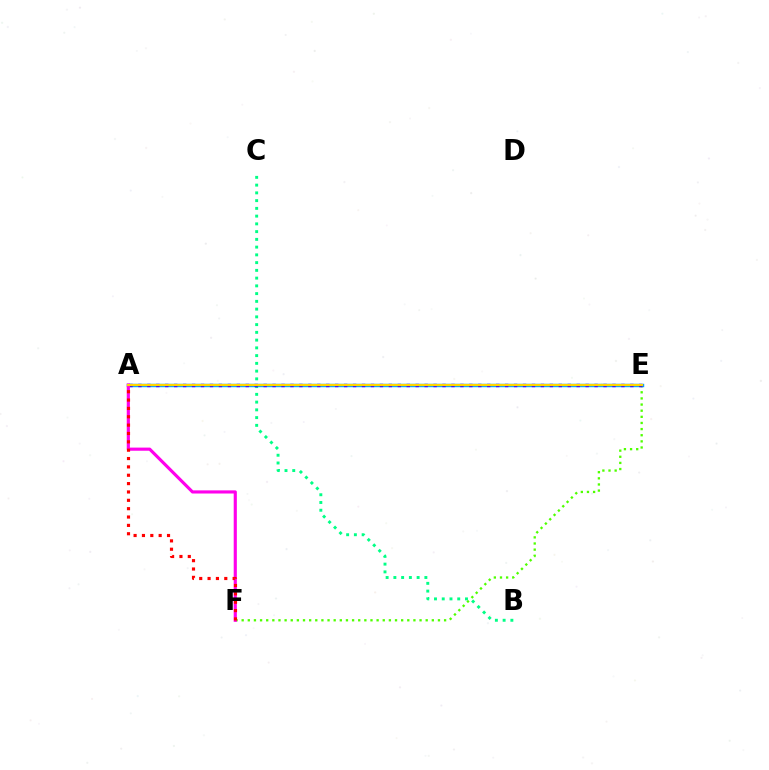{('E', 'F'): [{'color': '#4fff00', 'line_style': 'dotted', 'thickness': 1.67}], ('A', 'E'): [{'color': '#009eff', 'line_style': 'solid', 'thickness': 2.46}, {'color': '#3700ff', 'line_style': 'dotted', 'thickness': 2.43}, {'color': '#ffd500', 'line_style': 'solid', 'thickness': 1.58}], ('B', 'C'): [{'color': '#00ff86', 'line_style': 'dotted', 'thickness': 2.11}], ('A', 'F'): [{'color': '#ff00ed', 'line_style': 'solid', 'thickness': 2.26}, {'color': '#ff0000', 'line_style': 'dotted', 'thickness': 2.27}]}